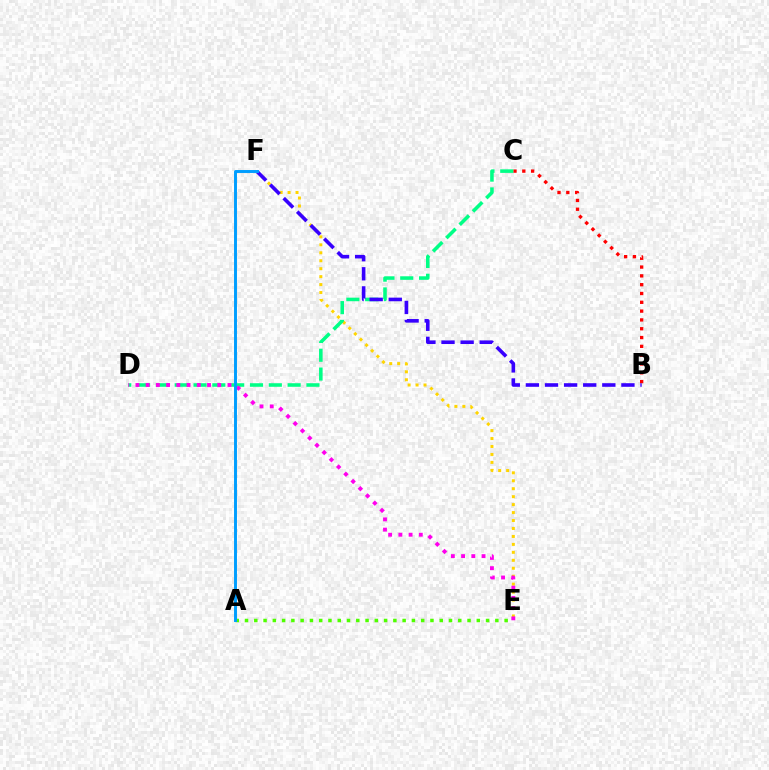{('B', 'C'): [{'color': '#ff0000', 'line_style': 'dotted', 'thickness': 2.39}], ('E', 'F'): [{'color': '#ffd500', 'line_style': 'dotted', 'thickness': 2.16}], ('C', 'D'): [{'color': '#00ff86', 'line_style': 'dashed', 'thickness': 2.56}], ('A', 'E'): [{'color': '#4fff00', 'line_style': 'dotted', 'thickness': 2.52}], ('D', 'E'): [{'color': '#ff00ed', 'line_style': 'dotted', 'thickness': 2.78}], ('B', 'F'): [{'color': '#3700ff', 'line_style': 'dashed', 'thickness': 2.6}], ('A', 'F'): [{'color': '#009eff', 'line_style': 'solid', 'thickness': 2.12}]}